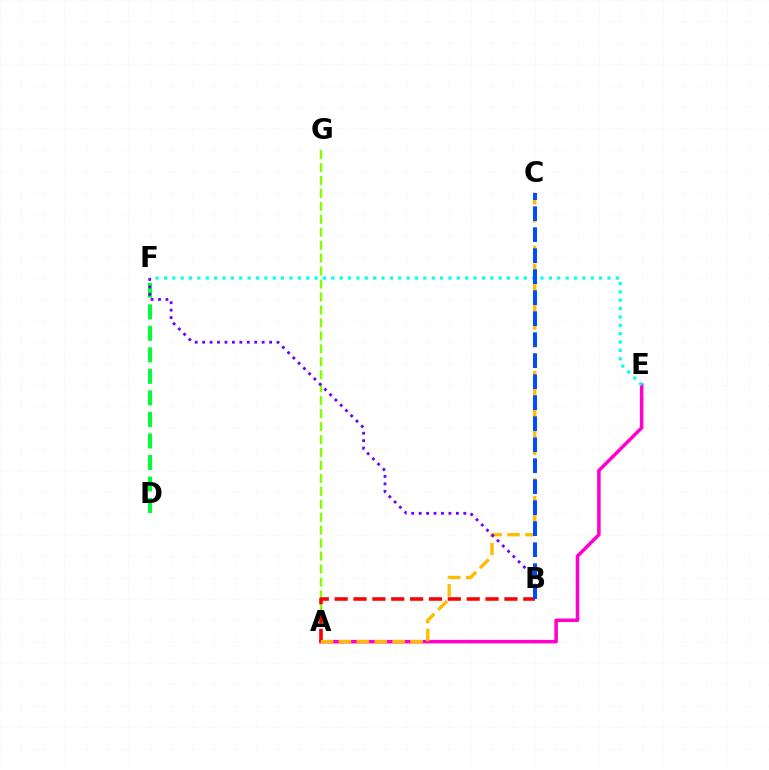{('D', 'F'): [{'color': '#00ff39', 'line_style': 'dashed', 'thickness': 2.92}], ('A', 'E'): [{'color': '#ff00cf', 'line_style': 'solid', 'thickness': 2.54}], ('A', 'G'): [{'color': '#84ff00', 'line_style': 'dashed', 'thickness': 1.76}], ('E', 'F'): [{'color': '#00fff6', 'line_style': 'dotted', 'thickness': 2.27}], ('A', 'B'): [{'color': '#ff0000', 'line_style': 'dashed', 'thickness': 2.56}], ('A', 'C'): [{'color': '#ffbd00', 'line_style': 'dashed', 'thickness': 2.43}], ('B', 'F'): [{'color': '#7200ff', 'line_style': 'dotted', 'thickness': 2.02}], ('B', 'C'): [{'color': '#004bff', 'line_style': 'dashed', 'thickness': 2.85}]}